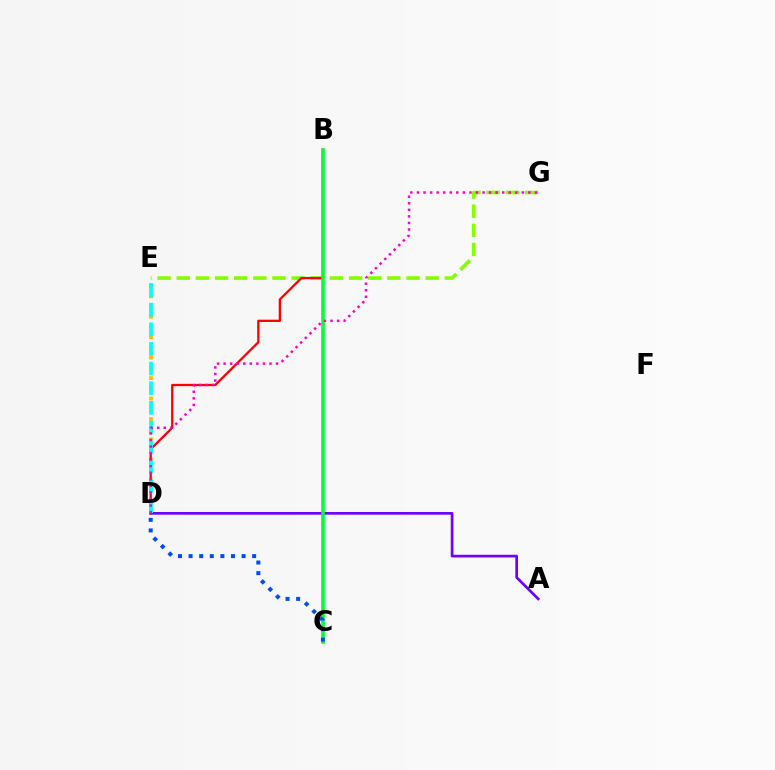{('A', 'D'): [{'color': '#7200ff', 'line_style': 'solid', 'thickness': 1.94}], ('D', 'E'): [{'color': '#ffbd00', 'line_style': 'dotted', 'thickness': 2.78}, {'color': '#00fff6', 'line_style': 'dashed', 'thickness': 2.67}], ('E', 'G'): [{'color': '#84ff00', 'line_style': 'dashed', 'thickness': 2.6}], ('B', 'D'): [{'color': '#ff0000', 'line_style': 'solid', 'thickness': 1.64}], ('B', 'C'): [{'color': '#00ff39', 'line_style': 'solid', 'thickness': 2.56}], ('C', 'D'): [{'color': '#004bff', 'line_style': 'dotted', 'thickness': 2.88}], ('D', 'G'): [{'color': '#ff00cf', 'line_style': 'dotted', 'thickness': 1.78}]}